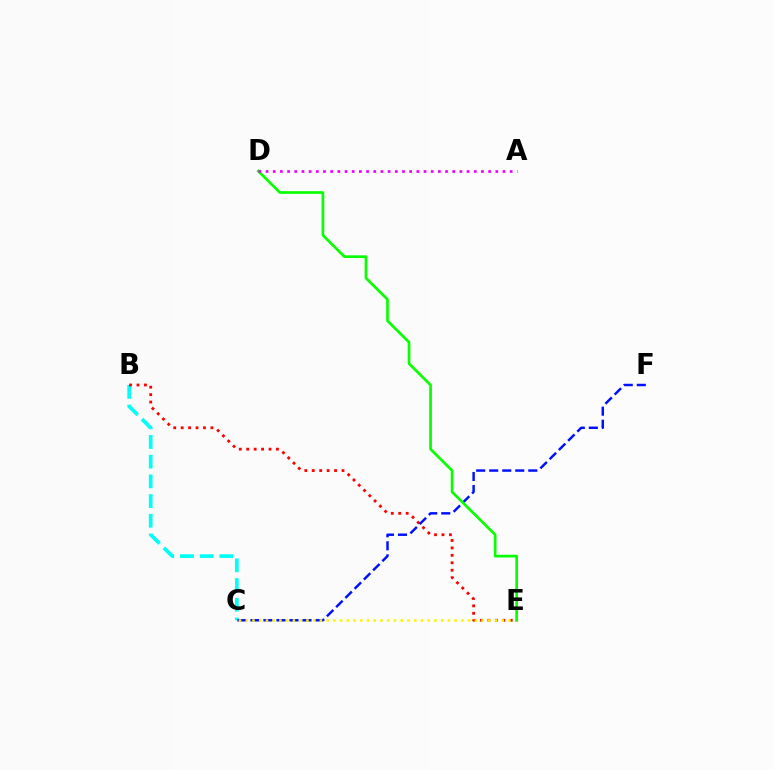{('B', 'C'): [{'color': '#00fff6', 'line_style': 'dashed', 'thickness': 2.67}], ('B', 'E'): [{'color': '#ff0000', 'line_style': 'dotted', 'thickness': 2.02}], ('C', 'F'): [{'color': '#0010ff', 'line_style': 'dashed', 'thickness': 1.77}], ('C', 'E'): [{'color': '#fcf500', 'line_style': 'dotted', 'thickness': 1.83}], ('D', 'E'): [{'color': '#08ff00', 'line_style': 'solid', 'thickness': 1.94}], ('A', 'D'): [{'color': '#ee00ff', 'line_style': 'dotted', 'thickness': 1.95}]}